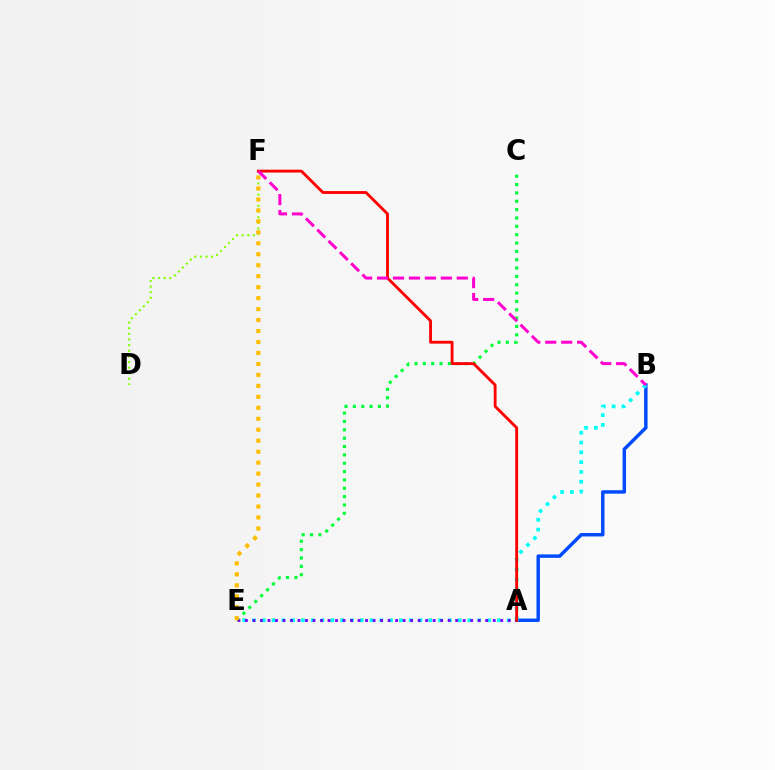{('D', 'F'): [{'color': '#84ff00', 'line_style': 'dotted', 'thickness': 1.53}], ('A', 'B'): [{'color': '#004bff', 'line_style': 'solid', 'thickness': 2.49}], ('C', 'E'): [{'color': '#00ff39', 'line_style': 'dotted', 'thickness': 2.27}], ('B', 'E'): [{'color': '#00fff6', 'line_style': 'dotted', 'thickness': 2.66}], ('A', 'E'): [{'color': '#7200ff', 'line_style': 'dotted', 'thickness': 2.04}], ('E', 'F'): [{'color': '#ffbd00', 'line_style': 'dotted', 'thickness': 2.98}], ('A', 'F'): [{'color': '#ff0000', 'line_style': 'solid', 'thickness': 2.05}], ('B', 'F'): [{'color': '#ff00cf', 'line_style': 'dashed', 'thickness': 2.17}]}